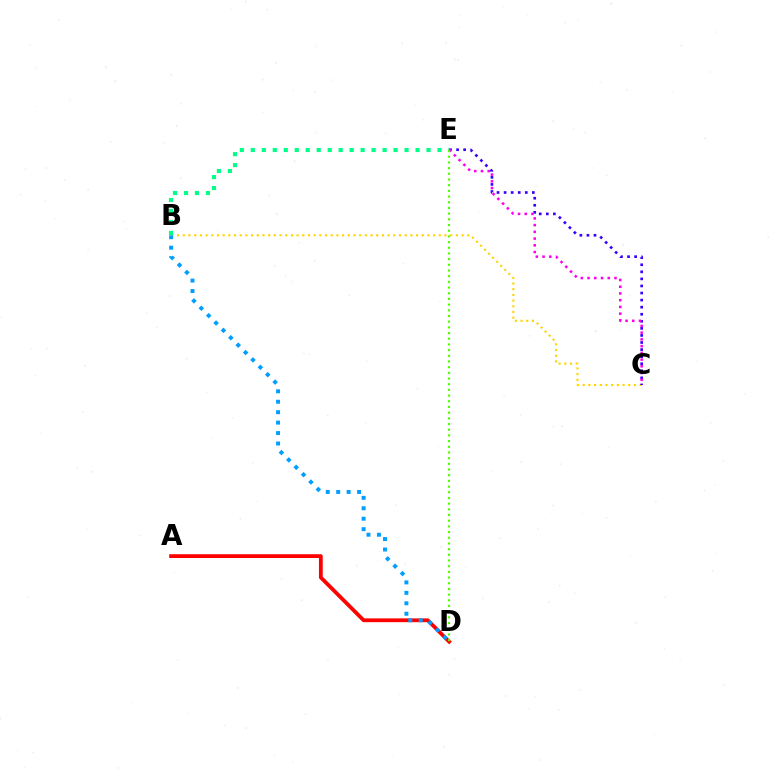{('A', 'D'): [{'color': '#ff0000', 'line_style': 'solid', 'thickness': 2.73}], ('B', 'C'): [{'color': '#ffd500', 'line_style': 'dotted', 'thickness': 1.55}], ('C', 'E'): [{'color': '#3700ff', 'line_style': 'dotted', 'thickness': 1.92}, {'color': '#ff00ed', 'line_style': 'dotted', 'thickness': 1.83}], ('B', 'E'): [{'color': '#00ff86', 'line_style': 'dotted', 'thickness': 2.98}], ('B', 'D'): [{'color': '#009eff', 'line_style': 'dotted', 'thickness': 2.84}], ('D', 'E'): [{'color': '#4fff00', 'line_style': 'dotted', 'thickness': 1.55}]}